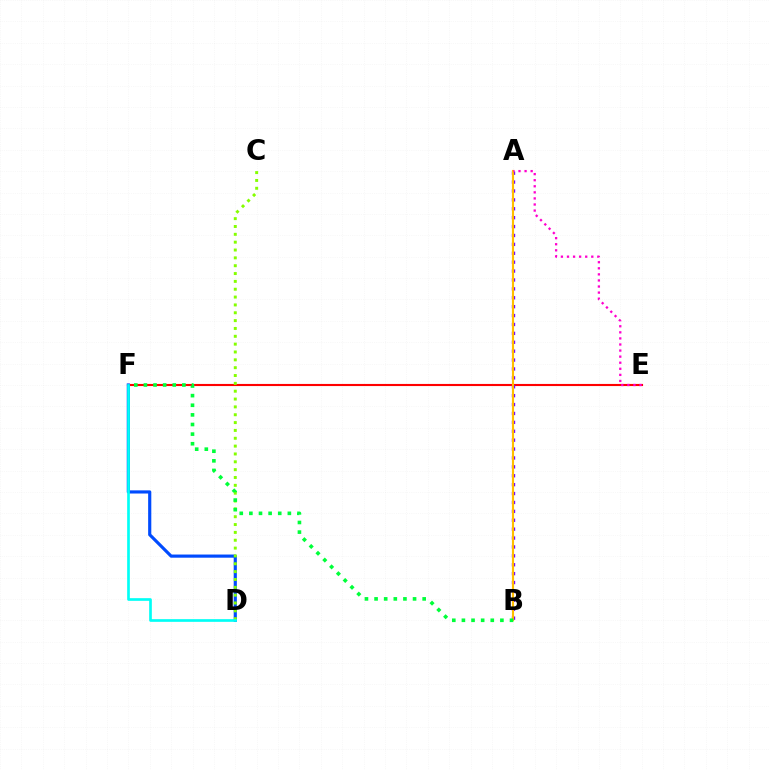{('E', 'F'): [{'color': '#ff0000', 'line_style': 'solid', 'thickness': 1.53}], ('D', 'F'): [{'color': '#004bff', 'line_style': 'solid', 'thickness': 2.28}, {'color': '#00fff6', 'line_style': 'solid', 'thickness': 1.92}], ('C', 'D'): [{'color': '#84ff00', 'line_style': 'dotted', 'thickness': 2.13}], ('A', 'B'): [{'color': '#7200ff', 'line_style': 'dotted', 'thickness': 2.42}, {'color': '#ffbd00', 'line_style': 'solid', 'thickness': 1.54}], ('A', 'E'): [{'color': '#ff00cf', 'line_style': 'dotted', 'thickness': 1.65}], ('B', 'F'): [{'color': '#00ff39', 'line_style': 'dotted', 'thickness': 2.61}]}